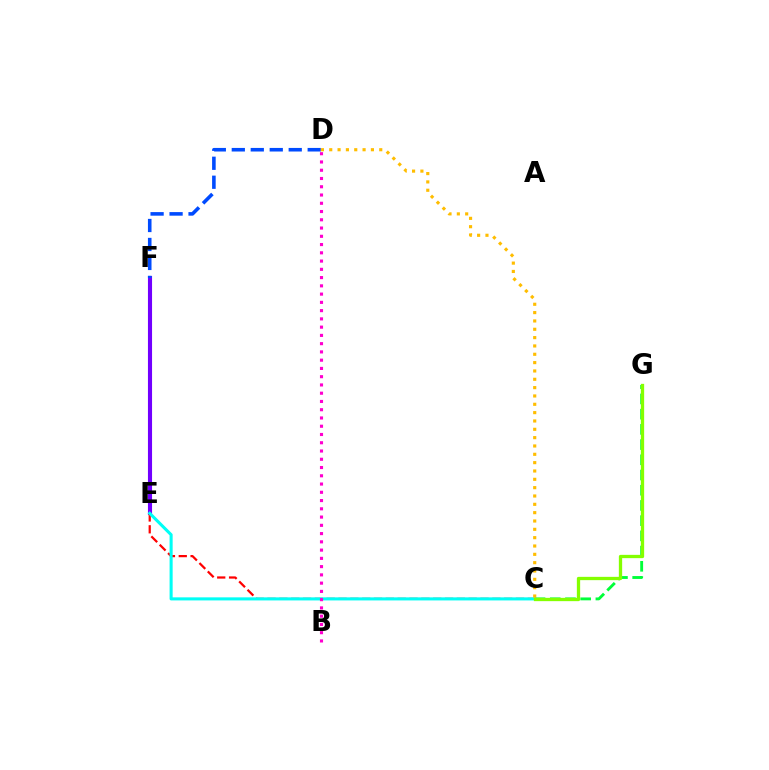{('E', 'F'): [{'color': '#7200ff', 'line_style': 'solid', 'thickness': 2.95}], ('C', 'E'): [{'color': '#ff0000', 'line_style': 'dashed', 'thickness': 1.61}, {'color': '#00fff6', 'line_style': 'solid', 'thickness': 2.21}], ('D', 'F'): [{'color': '#004bff', 'line_style': 'dashed', 'thickness': 2.58}], ('C', 'G'): [{'color': '#00ff39', 'line_style': 'dashed', 'thickness': 2.07}, {'color': '#84ff00', 'line_style': 'solid', 'thickness': 2.37}], ('B', 'D'): [{'color': '#ff00cf', 'line_style': 'dotted', 'thickness': 2.24}], ('C', 'D'): [{'color': '#ffbd00', 'line_style': 'dotted', 'thickness': 2.26}]}